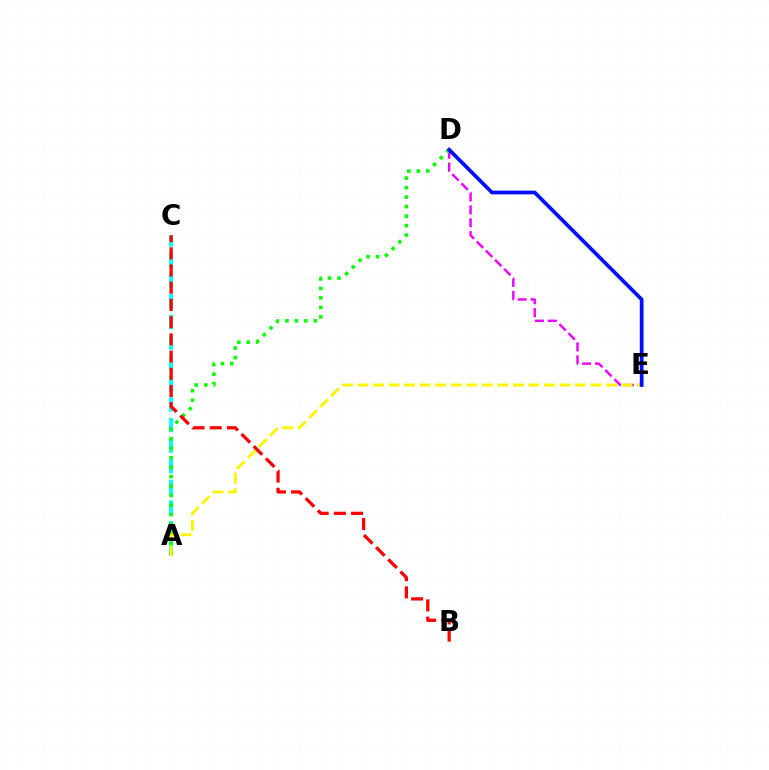{('D', 'E'): [{'color': '#ee00ff', 'line_style': 'dashed', 'thickness': 1.75}, {'color': '#0010ff', 'line_style': 'solid', 'thickness': 2.68}], ('A', 'C'): [{'color': '#00fff6', 'line_style': 'dashed', 'thickness': 2.8}], ('A', 'D'): [{'color': '#08ff00', 'line_style': 'dotted', 'thickness': 2.58}], ('A', 'E'): [{'color': '#fcf500', 'line_style': 'dashed', 'thickness': 2.11}], ('B', 'C'): [{'color': '#ff0000', 'line_style': 'dashed', 'thickness': 2.34}]}